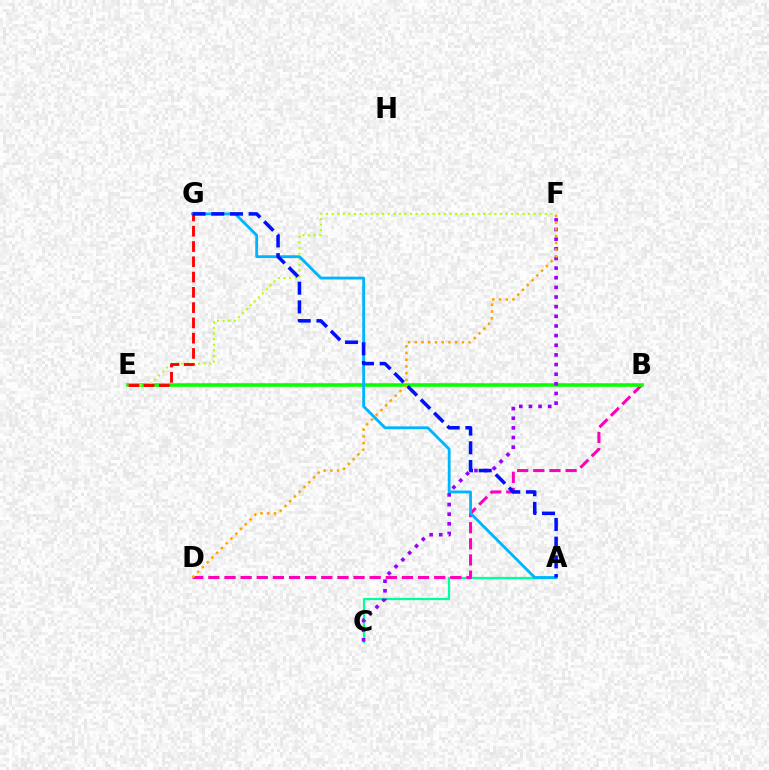{('A', 'C'): [{'color': '#00ff9d', 'line_style': 'solid', 'thickness': 1.63}], ('B', 'D'): [{'color': '#ff00bd', 'line_style': 'dashed', 'thickness': 2.19}], ('B', 'E'): [{'color': '#08ff00', 'line_style': 'solid', 'thickness': 2.55}], ('E', 'F'): [{'color': '#b3ff00', 'line_style': 'dotted', 'thickness': 1.52}], ('A', 'G'): [{'color': '#00b5ff', 'line_style': 'solid', 'thickness': 2.03}, {'color': '#0010ff', 'line_style': 'dashed', 'thickness': 2.54}], ('C', 'F'): [{'color': '#9b00ff', 'line_style': 'dotted', 'thickness': 2.62}], ('D', 'F'): [{'color': '#ffa500', 'line_style': 'dotted', 'thickness': 1.83}], ('E', 'G'): [{'color': '#ff0000', 'line_style': 'dashed', 'thickness': 2.08}]}